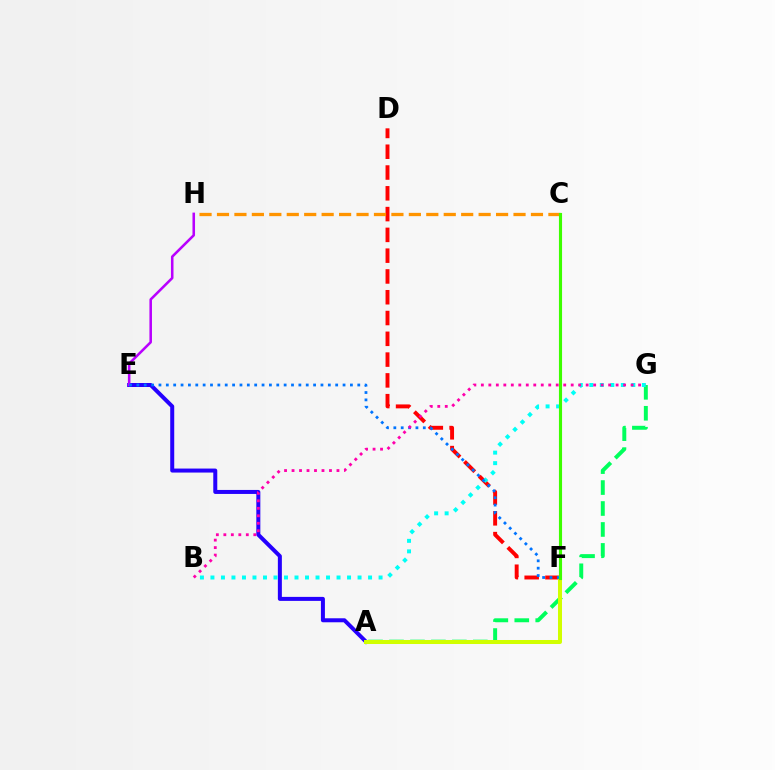{('D', 'F'): [{'color': '#ff0000', 'line_style': 'dashed', 'thickness': 2.82}], ('A', 'G'): [{'color': '#00ff5c', 'line_style': 'dashed', 'thickness': 2.85}], ('A', 'E'): [{'color': '#2500ff', 'line_style': 'solid', 'thickness': 2.88}], ('C', 'H'): [{'color': '#ff9400', 'line_style': 'dashed', 'thickness': 2.37}], ('E', 'H'): [{'color': '#b900ff', 'line_style': 'solid', 'thickness': 1.84}], ('A', 'F'): [{'color': '#d1ff00', 'line_style': 'solid', 'thickness': 2.88}], ('B', 'G'): [{'color': '#00fff6', 'line_style': 'dotted', 'thickness': 2.86}, {'color': '#ff00ac', 'line_style': 'dotted', 'thickness': 2.03}], ('E', 'F'): [{'color': '#0074ff', 'line_style': 'dotted', 'thickness': 2.0}], ('C', 'F'): [{'color': '#3dff00', 'line_style': 'solid', 'thickness': 2.25}]}